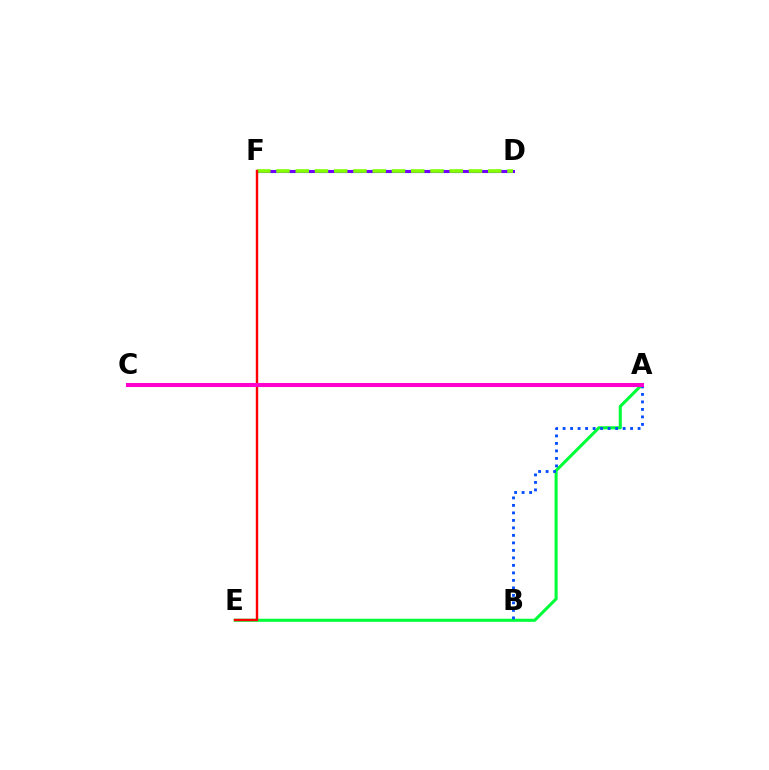{('D', 'F'): [{'color': '#00fff6', 'line_style': 'dashed', 'thickness': 2.27}, {'color': '#7200ff', 'line_style': 'solid', 'thickness': 2.2}, {'color': '#84ff00', 'line_style': 'dashed', 'thickness': 2.62}], ('A', 'E'): [{'color': '#00ff39', 'line_style': 'solid', 'thickness': 2.21}], ('A', 'B'): [{'color': '#004bff', 'line_style': 'dotted', 'thickness': 2.04}], ('E', 'F'): [{'color': '#ff0000', 'line_style': 'solid', 'thickness': 1.74}], ('A', 'C'): [{'color': '#ffbd00', 'line_style': 'solid', 'thickness': 1.64}, {'color': '#ff00cf', 'line_style': 'solid', 'thickness': 2.92}]}